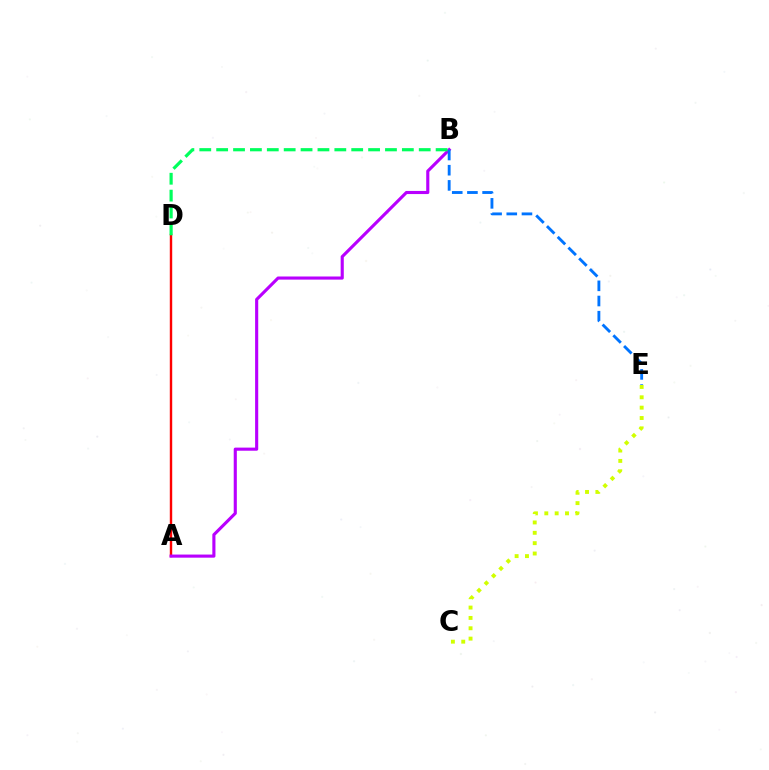{('A', 'D'): [{'color': '#ff0000', 'line_style': 'solid', 'thickness': 1.74}], ('A', 'B'): [{'color': '#b900ff', 'line_style': 'solid', 'thickness': 2.24}], ('B', 'E'): [{'color': '#0074ff', 'line_style': 'dashed', 'thickness': 2.06}], ('B', 'D'): [{'color': '#00ff5c', 'line_style': 'dashed', 'thickness': 2.29}], ('C', 'E'): [{'color': '#d1ff00', 'line_style': 'dotted', 'thickness': 2.81}]}